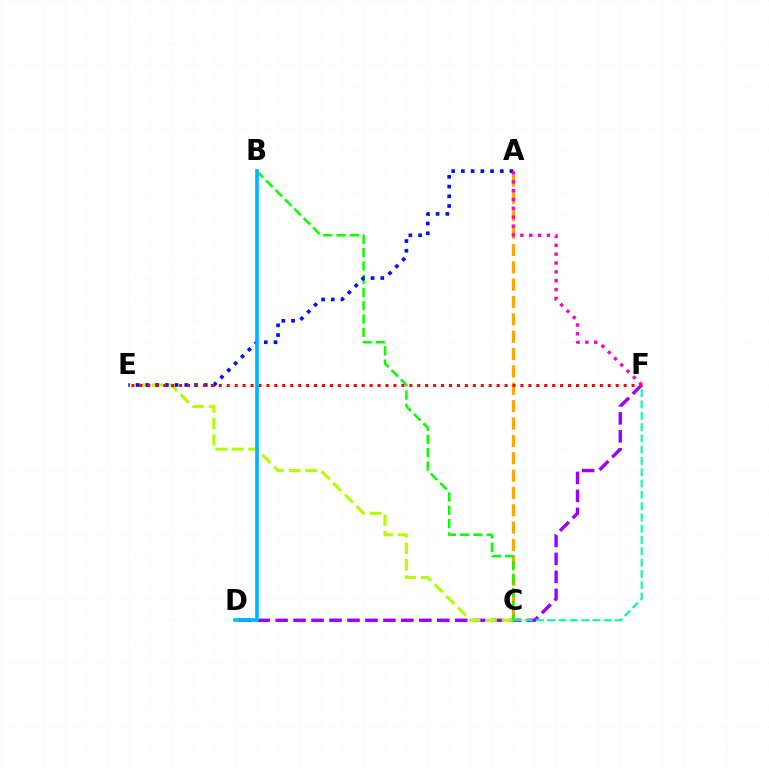{('D', 'F'): [{'color': '#9b00ff', 'line_style': 'dashed', 'thickness': 2.44}], ('A', 'C'): [{'color': '#ffa500', 'line_style': 'dashed', 'thickness': 2.36}], ('C', 'E'): [{'color': '#b3ff00', 'line_style': 'dashed', 'thickness': 2.24}], ('B', 'C'): [{'color': '#08ff00', 'line_style': 'dashed', 'thickness': 1.81}], ('A', 'E'): [{'color': '#0010ff', 'line_style': 'dotted', 'thickness': 2.64}], ('C', 'F'): [{'color': '#00ff9d', 'line_style': 'dashed', 'thickness': 1.53}], ('E', 'F'): [{'color': '#ff0000', 'line_style': 'dotted', 'thickness': 2.16}], ('B', 'D'): [{'color': '#00b5ff', 'line_style': 'solid', 'thickness': 2.66}], ('A', 'F'): [{'color': '#ff00bd', 'line_style': 'dotted', 'thickness': 2.41}]}